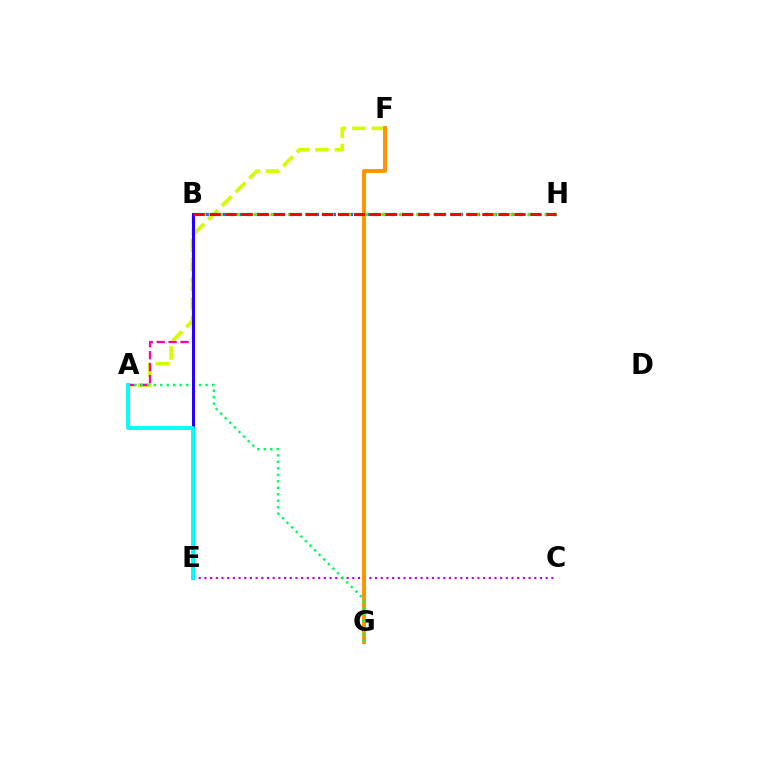{('A', 'F'): [{'color': '#d1ff00', 'line_style': 'dashed', 'thickness': 2.64}], ('A', 'B'): [{'color': '#ff00ac', 'line_style': 'dashed', 'thickness': 1.62}], ('B', 'H'): [{'color': '#0074ff', 'line_style': 'dotted', 'thickness': 2.3}, {'color': '#3dff00', 'line_style': 'dotted', 'thickness': 2.33}, {'color': '#ff0000', 'line_style': 'dashed', 'thickness': 2.18}], ('C', 'E'): [{'color': '#b900ff', 'line_style': 'dotted', 'thickness': 1.55}], ('F', 'G'): [{'color': '#ff9400', 'line_style': 'solid', 'thickness': 2.82}], ('A', 'G'): [{'color': '#00ff5c', 'line_style': 'dotted', 'thickness': 1.76}], ('B', 'E'): [{'color': '#2500ff', 'line_style': 'solid', 'thickness': 2.18}], ('A', 'E'): [{'color': '#00fff6', 'line_style': 'solid', 'thickness': 2.78}]}